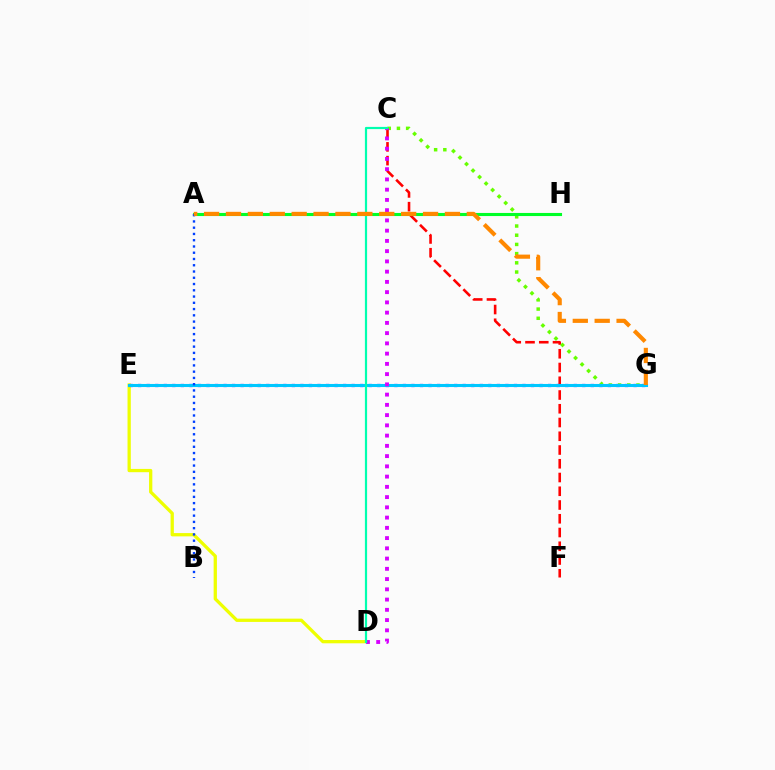{('D', 'E'): [{'color': '#eeff00', 'line_style': 'solid', 'thickness': 2.36}], ('C', 'F'): [{'color': '#ff0000', 'line_style': 'dashed', 'thickness': 1.87}], ('E', 'G'): [{'color': '#4f00ff', 'line_style': 'dotted', 'thickness': 2.32}, {'color': '#00c7ff', 'line_style': 'solid', 'thickness': 2.21}], ('C', 'G'): [{'color': '#66ff00', 'line_style': 'dotted', 'thickness': 2.5}], ('A', 'H'): [{'color': '#ff00a0', 'line_style': 'dashed', 'thickness': 1.81}, {'color': '#00ff27', 'line_style': 'solid', 'thickness': 2.23}], ('C', 'D'): [{'color': '#d600ff', 'line_style': 'dotted', 'thickness': 2.78}, {'color': '#00ffaf', 'line_style': 'solid', 'thickness': 1.58}], ('A', 'B'): [{'color': '#003fff', 'line_style': 'dotted', 'thickness': 1.7}], ('A', 'G'): [{'color': '#ff8800', 'line_style': 'dashed', 'thickness': 2.97}]}